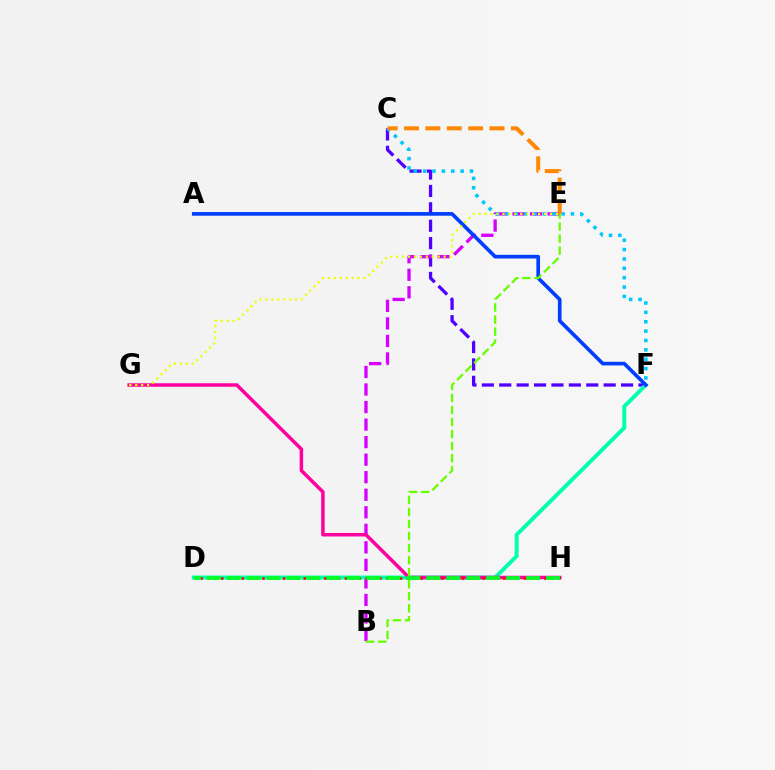{('C', 'F'): [{'color': '#4f00ff', 'line_style': 'dashed', 'thickness': 2.36}, {'color': '#00c7ff', 'line_style': 'dotted', 'thickness': 2.55}], ('B', 'E'): [{'color': '#d600ff', 'line_style': 'dashed', 'thickness': 2.38}, {'color': '#66ff00', 'line_style': 'dashed', 'thickness': 1.64}], ('D', 'F'): [{'color': '#00ffaf', 'line_style': 'solid', 'thickness': 2.82}], ('A', 'F'): [{'color': '#003fff', 'line_style': 'solid', 'thickness': 2.64}], ('G', 'H'): [{'color': '#ff00a0', 'line_style': 'solid', 'thickness': 2.52}], ('C', 'E'): [{'color': '#ff8800', 'line_style': 'dashed', 'thickness': 2.9}], ('E', 'G'): [{'color': '#eeff00', 'line_style': 'dotted', 'thickness': 1.61}], ('D', 'H'): [{'color': '#ff0000', 'line_style': 'dotted', 'thickness': 1.87}, {'color': '#00ff27', 'line_style': 'dashed', 'thickness': 2.71}]}